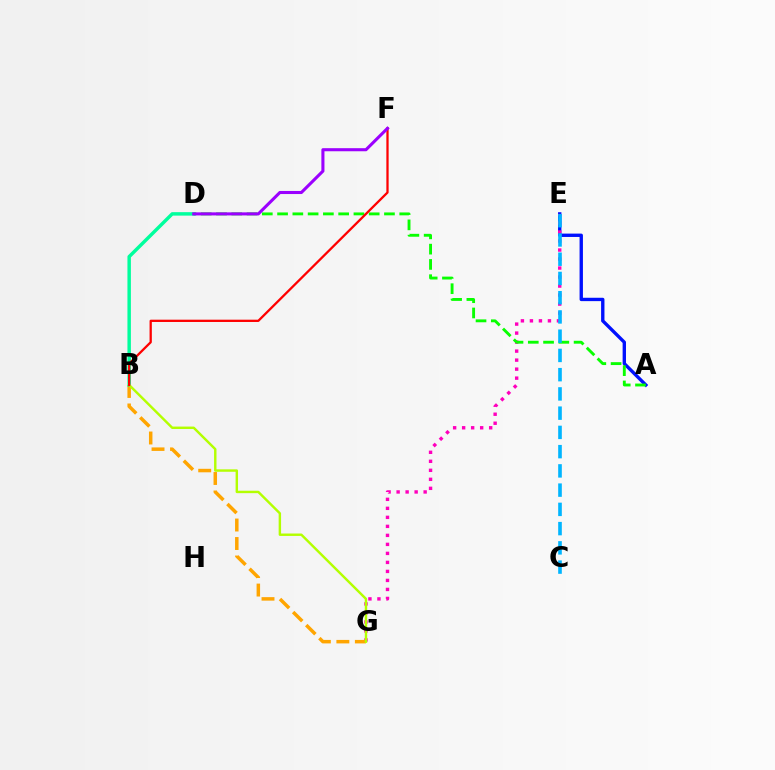{('A', 'E'): [{'color': '#0010ff', 'line_style': 'solid', 'thickness': 2.42}], ('E', 'G'): [{'color': '#ff00bd', 'line_style': 'dotted', 'thickness': 2.45}], ('A', 'D'): [{'color': '#08ff00', 'line_style': 'dashed', 'thickness': 2.07}], ('C', 'E'): [{'color': '#00b5ff', 'line_style': 'dashed', 'thickness': 2.61}], ('B', 'G'): [{'color': '#ffa500', 'line_style': 'dashed', 'thickness': 2.51}, {'color': '#b3ff00', 'line_style': 'solid', 'thickness': 1.75}], ('B', 'D'): [{'color': '#00ff9d', 'line_style': 'solid', 'thickness': 2.49}], ('B', 'F'): [{'color': '#ff0000', 'line_style': 'solid', 'thickness': 1.64}], ('D', 'F'): [{'color': '#9b00ff', 'line_style': 'solid', 'thickness': 2.21}]}